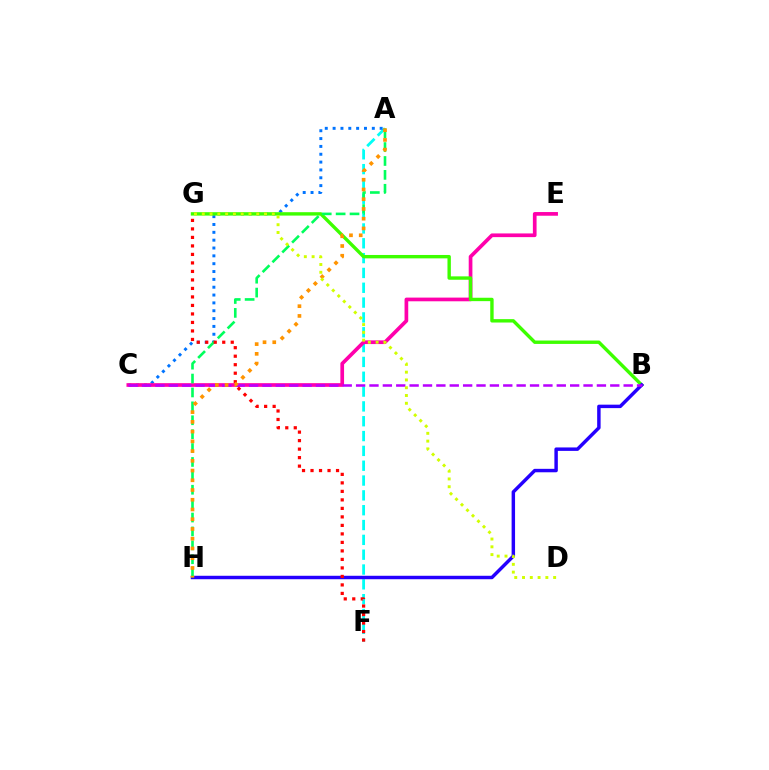{('A', 'F'): [{'color': '#00fff6', 'line_style': 'dashed', 'thickness': 2.01}], ('A', 'C'): [{'color': '#0074ff', 'line_style': 'dotted', 'thickness': 2.13}], ('C', 'E'): [{'color': '#ff00ac', 'line_style': 'solid', 'thickness': 2.66}], ('B', 'G'): [{'color': '#3dff00', 'line_style': 'solid', 'thickness': 2.44}], ('B', 'H'): [{'color': '#2500ff', 'line_style': 'solid', 'thickness': 2.48}], ('B', 'C'): [{'color': '#b900ff', 'line_style': 'dashed', 'thickness': 1.82}], ('A', 'H'): [{'color': '#00ff5c', 'line_style': 'dashed', 'thickness': 1.89}, {'color': '#ff9400', 'line_style': 'dotted', 'thickness': 2.65}], ('F', 'G'): [{'color': '#ff0000', 'line_style': 'dotted', 'thickness': 2.31}], ('D', 'G'): [{'color': '#d1ff00', 'line_style': 'dotted', 'thickness': 2.11}]}